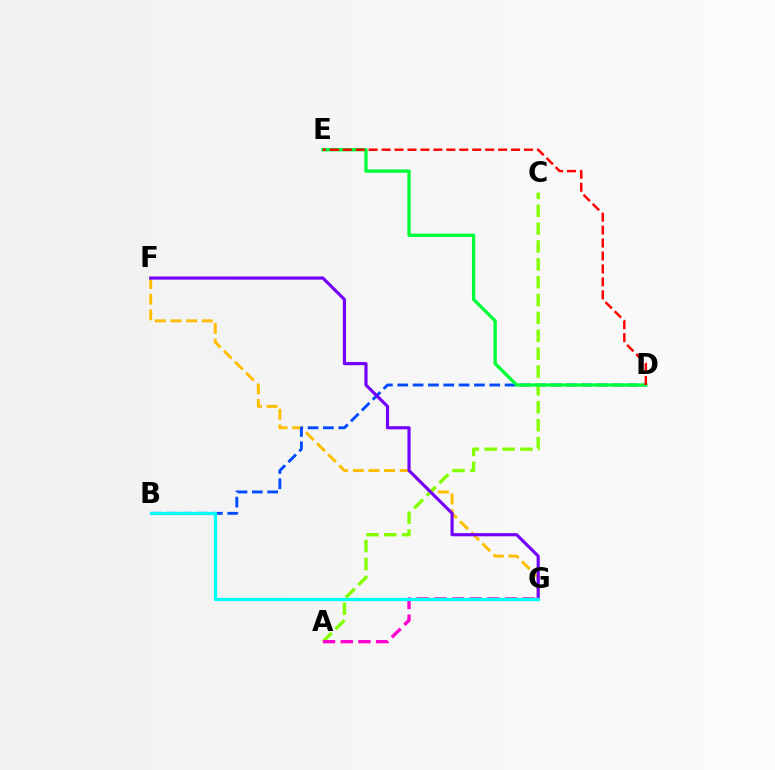{('F', 'G'): [{'color': '#ffbd00', 'line_style': 'dashed', 'thickness': 2.13}, {'color': '#7200ff', 'line_style': 'solid', 'thickness': 2.26}], ('B', 'D'): [{'color': '#004bff', 'line_style': 'dashed', 'thickness': 2.08}], ('A', 'C'): [{'color': '#84ff00', 'line_style': 'dashed', 'thickness': 2.43}], ('D', 'E'): [{'color': '#00ff39', 'line_style': 'solid', 'thickness': 2.4}, {'color': '#ff0000', 'line_style': 'dashed', 'thickness': 1.76}], ('A', 'G'): [{'color': '#ff00cf', 'line_style': 'dashed', 'thickness': 2.4}], ('B', 'G'): [{'color': '#00fff6', 'line_style': 'solid', 'thickness': 2.35}]}